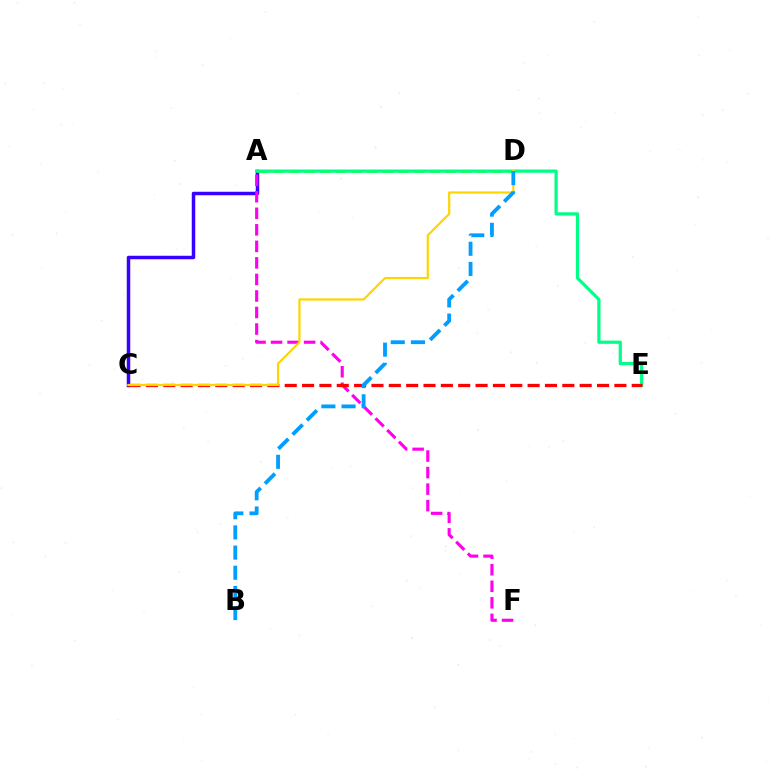{('A', 'C'): [{'color': '#3700ff', 'line_style': 'solid', 'thickness': 2.51}], ('A', 'D'): [{'color': '#4fff00', 'line_style': 'dashed', 'thickness': 2.12}], ('A', 'F'): [{'color': '#ff00ed', 'line_style': 'dashed', 'thickness': 2.25}], ('A', 'E'): [{'color': '#00ff86', 'line_style': 'solid', 'thickness': 2.33}], ('C', 'E'): [{'color': '#ff0000', 'line_style': 'dashed', 'thickness': 2.36}], ('C', 'D'): [{'color': '#ffd500', 'line_style': 'solid', 'thickness': 1.59}], ('B', 'D'): [{'color': '#009eff', 'line_style': 'dashed', 'thickness': 2.74}]}